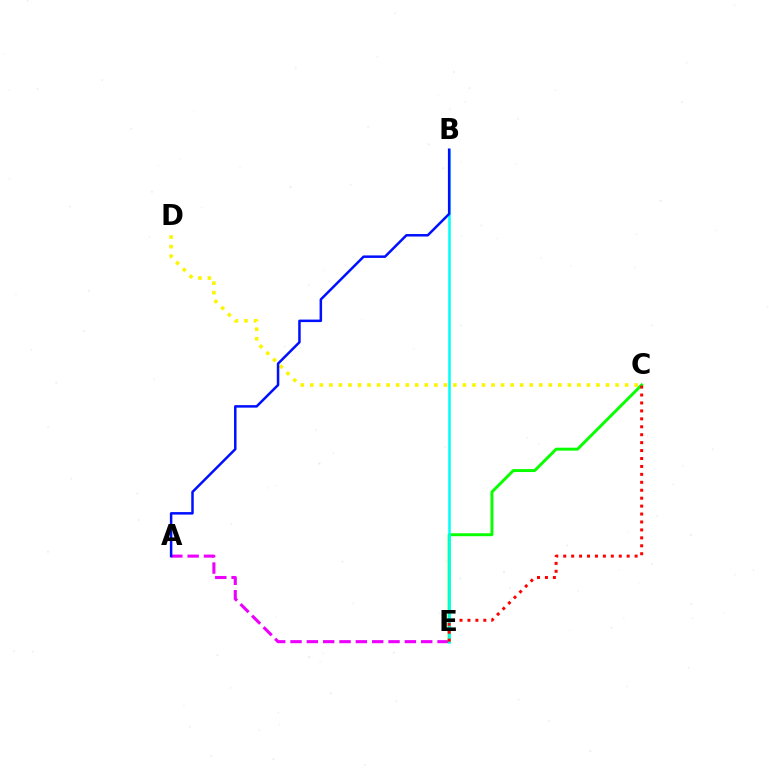{('A', 'E'): [{'color': '#ee00ff', 'line_style': 'dashed', 'thickness': 2.22}], ('C', 'E'): [{'color': '#08ff00', 'line_style': 'solid', 'thickness': 2.12}, {'color': '#ff0000', 'line_style': 'dotted', 'thickness': 2.16}], ('B', 'E'): [{'color': '#00fff6', 'line_style': 'solid', 'thickness': 1.81}], ('C', 'D'): [{'color': '#fcf500', 'line_style': 'dotted', 'thickness': 2.59}], ('A', 'B'): [{'color': '#0010ff', 'line_style': 'solid', 'thickness': 1.8}]}